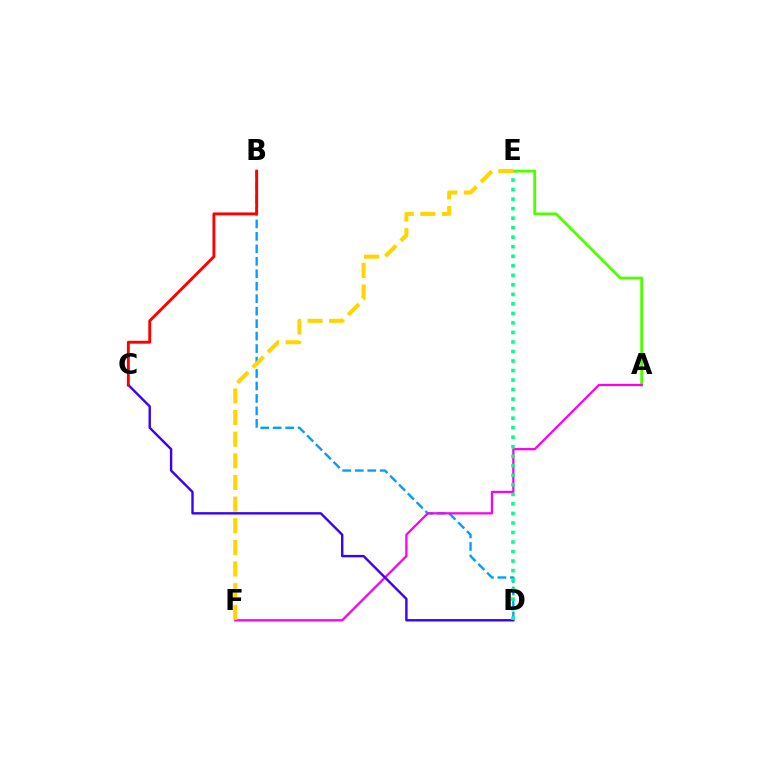{('A', 'E'): [{'color': '#4fff00', 'line_style': 'solid', 'thickness': 2.04}], ('B', 'D'): [{'color': '#009eff', 'line_style': 'dashed', 'thickness': 1.69}], ('A', 'F'): [{'color': '#ff00ed', 'line_style': 'solid', 'thickness': 1.63}], ('C', 'D'): [{'color': '#3700ff', 'line_style': 'solid', 'thickness': 1.72}], ('D', 'E'): [{'color': '#00ff86', 'line_style': 'dotted', 'thickness': 2.59}], ('B', 'C'): [{'color': '#ff0000', 'line_style': 'solid', 'thickness': 2.08}], ('E', 'F'): [{'color': '#ffd500', 'line_style': 'dashed', 'thickness': 2.94}]}